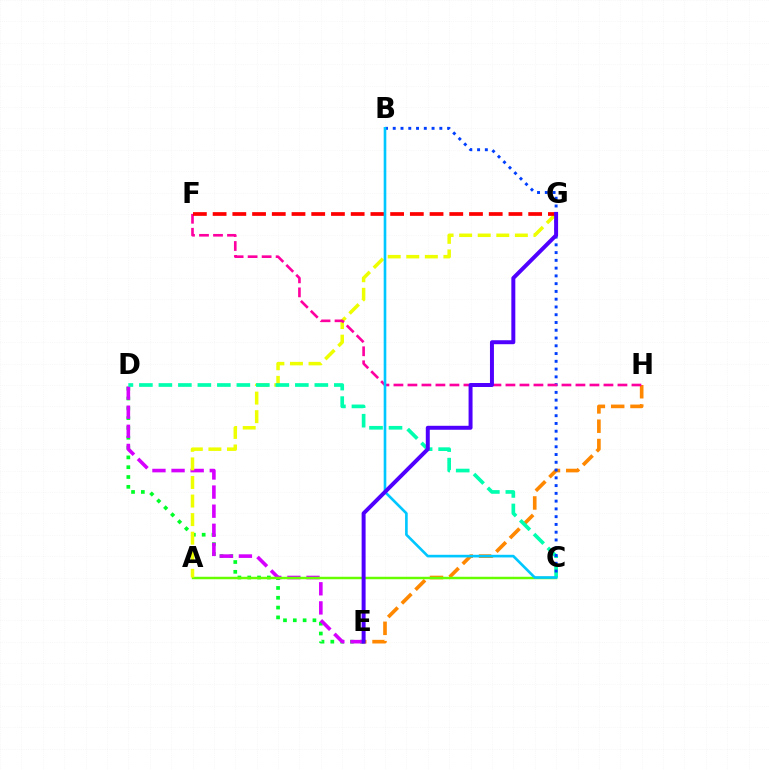{('D', 'E'): [{'color': '#00ff27', 'line_style': 'dotted', 'thickness': 2.67}, {'color': '#d600ff', 'line_style': 'dashed', 'thickness': 2.6}], ('E', 'H'): [{'color': '#ff8800', 'line_style': 'dashed', 'thickness': 2.62}], ('A', 'C'): [{'color': '#66ff00', 'line_style': 'solid', 'thickness': 1.76}], ('A', 'G'): [{'color': '#eeff00', 'line_style': 'dashed', 'thickness': 2.52}], ('C', 'D'): [{'color': '#00ffaf', 'line_style': 'dashed', 'thickness': 2.65}], ('B', 'C'): [{'color': '#003fff', 'line_style': 'dotted', 'thickness': 2.11}, {'color': '#00c7ff', 'line_style': 'solid', 'thickness': 1.9}], ('F', 'H'): [{'color': '#ff00a0', 'line_style': 'dashed', 'thickness': 1.9}], ('F', 'G'): [{'color': '#ff0000', 'line_style': 'dashed', 'thickness': 2.68}], ('E', 'G'): [{'color': '#4f00ff', 'line_style': 'solid', 'thickness': 2.86}]}